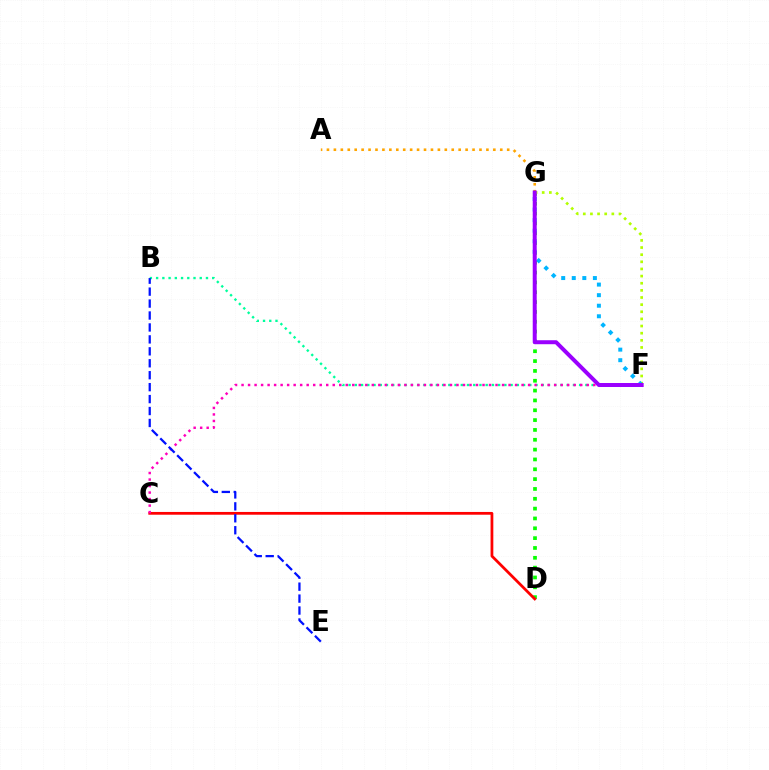{('D', 'G'): [{'color': '#08ff00', 'line_style': 'dotted', 'thickness': 2.67}], ('B', 'F'): [{'color': '#00ff9d', 'line_style': 'dotted', 'thickness': 1.69}], ('C', 'D'): [{'color': '#ff0000', 'line_style': 'solid', 'thickness': 1.99}], ('C', 'F'): [{'color': '#ff00bd', 'line_style': 'dotted', 'thickness': 1.77}], ('F', 'G'): [{'color': '#b3ff00', 'line_style': 'dotted', 'thickness': 1.94}, {'color': '#00b5ff', 'line_style': 'dotted', 'thickness': 2.87}, {'color': '#9b00ff', 'line_style': 'solid', 'thickness': 2.87}], ('A', 'G'): [{'color': '#ffa500', 'line_style': 'dotted', 'thickness': 1.88}], ('B', 'E'): [{'color': '#0010ff', 'line_style': 'dashed', 'thickness': 1.62}]}